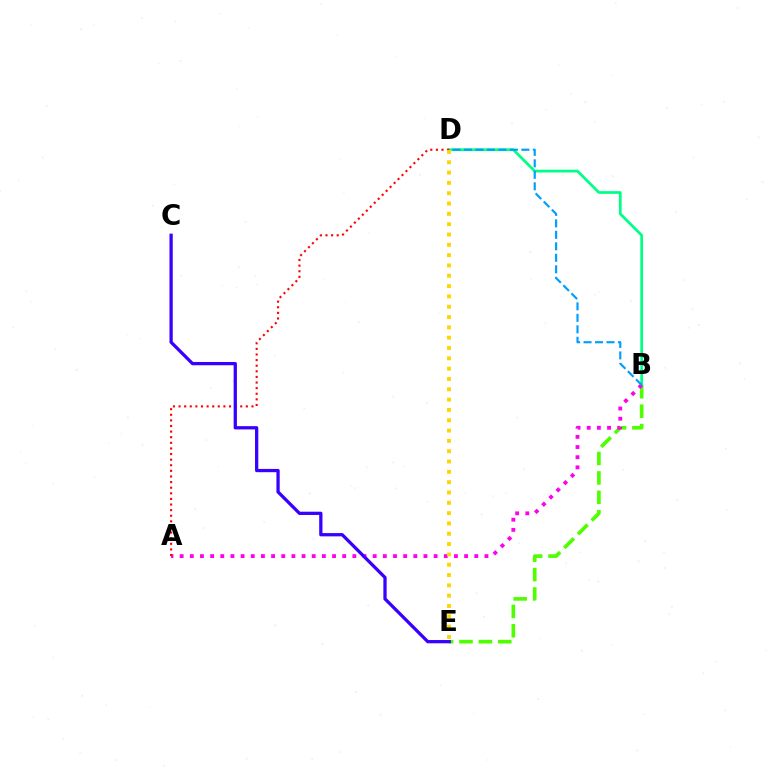{('B', 'E'): [{'color': '#4fff00', 'line_style': 'dashed', 'thickness': 2.64}], ('B', 'D'): [{'color': '#00ff86', 'line_style': 'solid', 'thickness': 1.97}, {'color': '#009eff', 'line_style': 'dashed', 'thickness': 1.56}], ('A', 'B'): [{'color': '#ff00ed', 'line_style': 'dotted', 'thickness': 2.76}], ('A', 'D'): [{'color': '#ff0000', 'line_style': 'dotted', 'thickness': 1.52}], ('D', 'E'): [{'color': '#ffd500', 'line_style': 'dotted', 'thickness': 2.8}], ('C', 'E'): [{'color': '#3700ff', 'line_style': 'solid', 'thickness': 2.35}]}